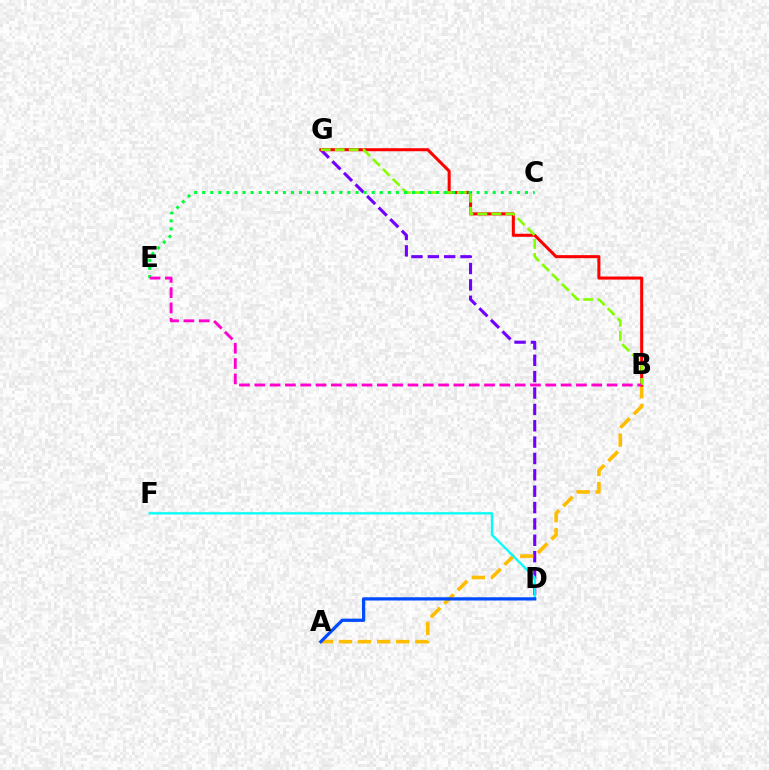{('D', 'G'): [{'color': '#7200ff', 'line_style': 'dashed', 'thickness': 2.22}], ('A', 'B'): [{'color': '#ffbd00', 'line_style': 'dashed', 'thickness': 2.6}], ('B', 'G'): [{'color': '#ff0000', 'line_style': 'solid', 'thickness': 2.19}, {'color': '#84ff00', 'line_style': 'dashed', 'thickness': 1.9}], ('D', 'F'): [{'color': '#00fff6', 'line_style': 'solid', 'thickness': 1.65}], ('A', 'D'): [{'color': '#004bff', 'line_style': 'solid', 'thickness': 2.33}], ('C', 'E'): [{'color': '#00ff39', 'line_style': 'dotted', 'thickness': 2.19}], ('B', 'E'): [{'color': '#ff00cf', 'line_style': 'dashed', 'thickness': 2.08}]}